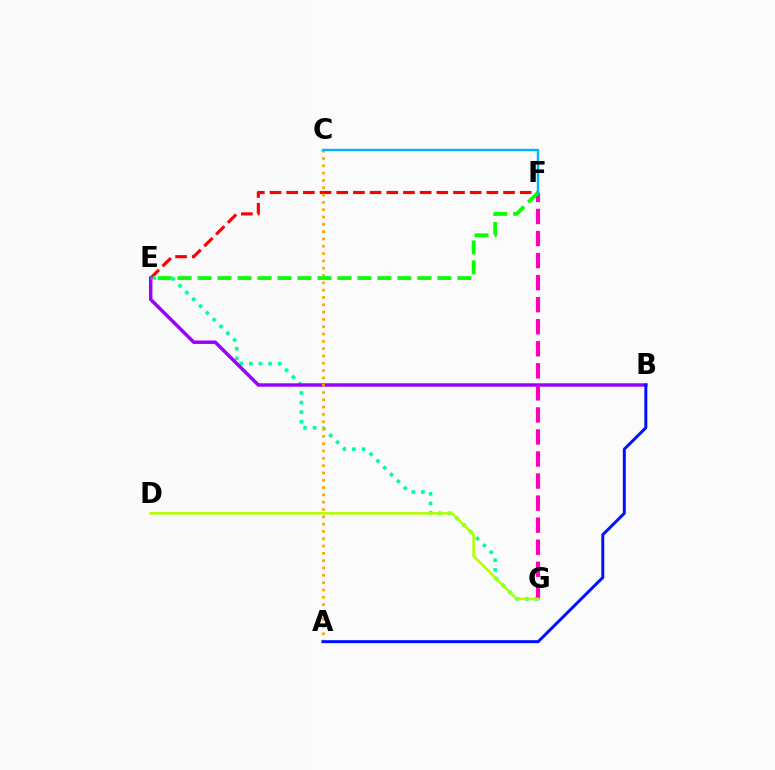{('E', 'F'): [{'color': '#ff0000', 'line_style': 'dashed', 'thickness': 2.27}, {'color': '#08ff00', 'line_style': 'dashed', 'thickness': 2.71}], ('E', 'G'): [{'color': '#00ff9d', 'line_style': 'dotted', 'thickness': 2.61}], ('B', 'E'): [{'color': '#9b00ff', 'line_style': 'solid', 'thickness': 2.49}], ('A', 'C'): [{'color': '#ffa500', 'line_style': 'dotted', 'thickness': 1.99}], ('F', 'G'): [{'color': '#ff00bd', 'line_style': 'dashed', 'thickness': 3.0}], ('D', 'G'): [{'color': '#b3ff00', 'line_style': 'solid', 'thickness': 1.83}], ('A', 'B'): [{'color': '#0010ff', 'line_style': 'solid', 'thickness': 2.13}], ('C', 'F'): [{'color': '#00b5ff', 'line_style': 'solid', 'thickness': 1.76}]}